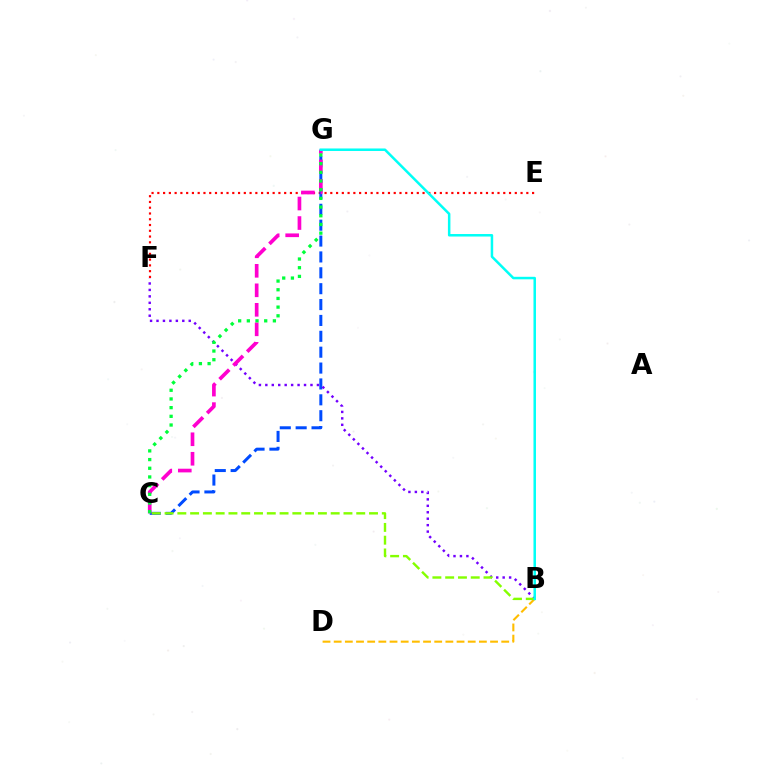{('E', 'F'): [{'color': '#ff0000', 'line_style': 'dotted', 'thickness': 1.57}], ('B', 'D'): [{'color': '#ffbd00', 'line_style': 'dashed', 'thickness': 1.52}], ('C', 'G'): [{'color': '#004bff', 'line_style': 'dashed', 'thickness': 2.16}, {'color': '#ff00cf', 'line_style': 'dashed', 'thickness': 2.65}, {'color': '#00ff39', 'line_style': 'dotted', 'thickness': 2.36}], ('B', 'F'): [{'color': '#7200ff', 'line_style': 'dotted', 'thickness': 1.75}], ('B', 'C'): [{'color': '#84ff00', 'line_style': 'dashed', 'thickness': 1.74}], ('B', 'G'): [{'color': '#00fff6', 'line_style': 'solid', 'thickness': 1.8}]}